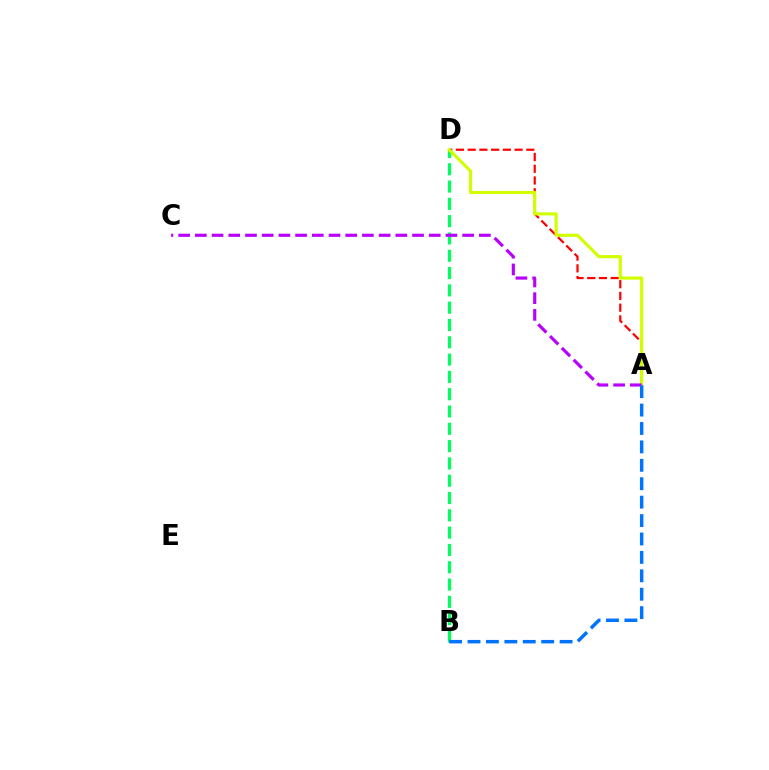{('B', 'D'): [{'color': '#00ff5c', 'line_style': 'dashed', 'thickness': 2.35}], ('A', 'D'): [{'color': '#ff0000', 'line_style': 'dashed', 'thickness': 1.59}, {'color': '#d1ff00', 'line_style': 'solid', 'thickness': 2.27}], ('A', 'C'): [{'color': '#b900ff', 'line_style': 'dashed', 'thickness': 2.27}], ('A', 'B'): [{'color': '#0074ff', 'line_style': 'dashed', 'thickness': 2.5}]}